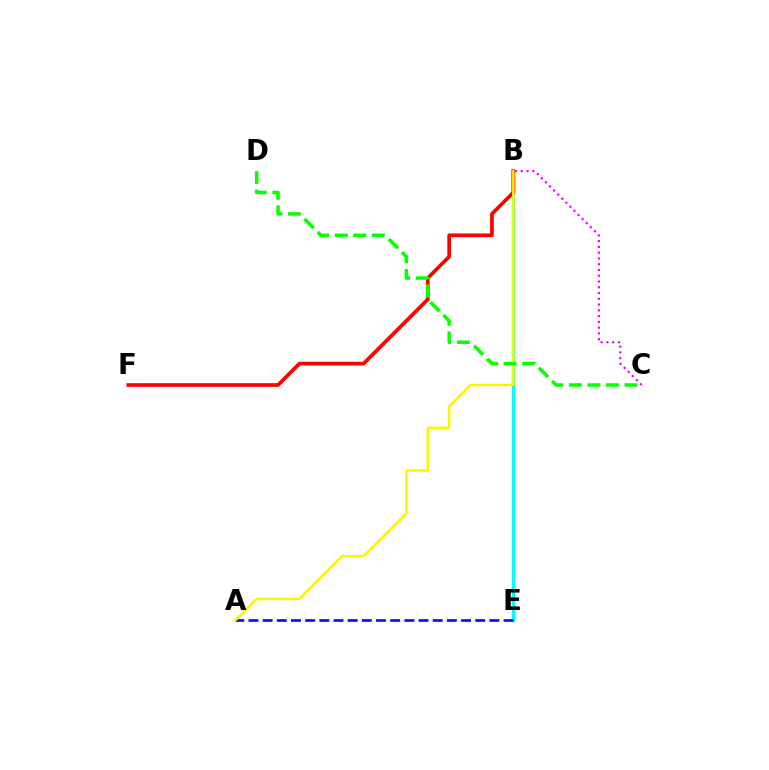{('B', 'E'): [{'color': '#00fff6', 'line_style': 'solid', 'thickness': 2.46}], ('B', 'F'): [{'color': '#ff0000', 'line_style': 'solid', 'thickness': 2.67}], ('A', 'E'): [{'color': '#0010ff', 'line_style': 'dashed', 'thickness': 1.93}], ('A', 'B'): [{'color': '#fcf500', 'line_style': 'solid', 'thickness': 1.79}], ('B', 'C'): [{'color': '#ee00ff', 'line_style': 'dotted', 'thickness': 1.57}], ('C', 'D'): [{'color': '#08ff00', 'line_style': 'dashed', 'thickness': 2.52}]}